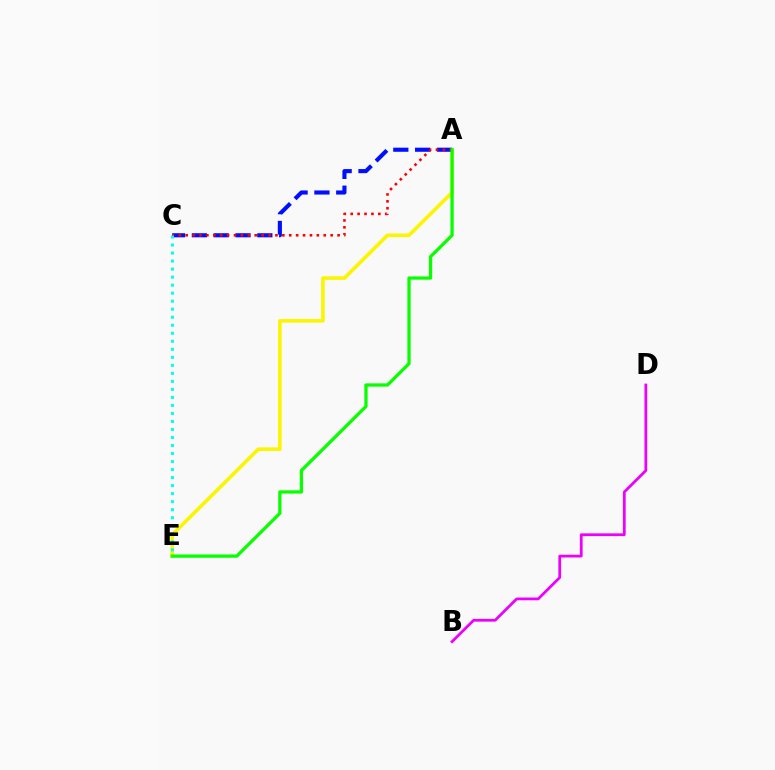{('A', 'E'): [{'color': '#fcf500', 'line_style': 'solid', 'thickness': 2.59}, {'color': '#08ff00', 'line_style': 'solid', 'thickness': 2.35}], ('B', 'D'): [{'color': '#ee00ff', 'line_style': 'solid', 'thickness': 1.99}], ('A', 'C'): [{'color': '#0010ff', 'line_style': 'dashed', 'thickness': 2.96}, {'color': '#ff0000', 'line_style': 'dotted', 'thickness': 1.88}], ('C', 'E'): [{'color': '#00fff6', 'line_style': 'dotted', 'thickness': 2.18}]}